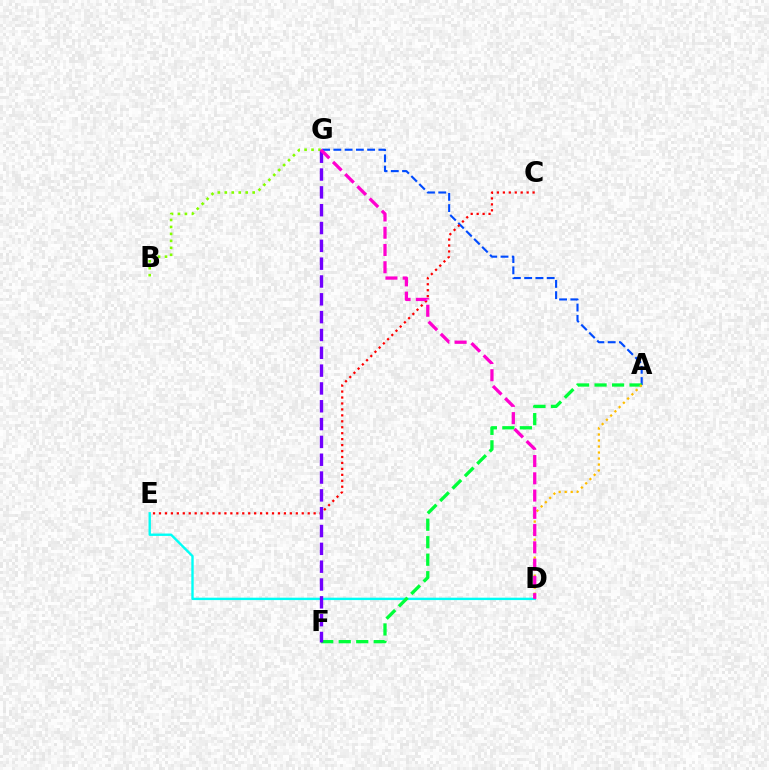{('A', 'G'): [{'color': '#004bff', 'line_style': 'dashed', 'thickness': 1.53}], ('C', 'E'): [{'color': '#ff0000', 'line_style': 'dotted', 'thickness': 1.62}], ('B', 'G'): [{'color': '#84ff00', 'line_style': 'dotted', 'thickness': 1.89}], ('D', 'E'): [{'color': '#00fff6', 'line_style': 'solid', 'thickness': 1.72}], ('A', 'F'): [{'color': '#00ff39', 'line_style': 'dashed', 'thickness': 2.38}], ('A', 'D'): [{'color': '#ffbd00', 'line_style': 'dotted', 'thickness': 1.63}], ('F', 'G'): [{'color': '#7200ff', 'line_style': 'dashed', 'thickness': 2.42}], ('D', 'G'): [{'color': '#ff00cf', 'line_style': 'dashed', 'thickness': 2.34}]}